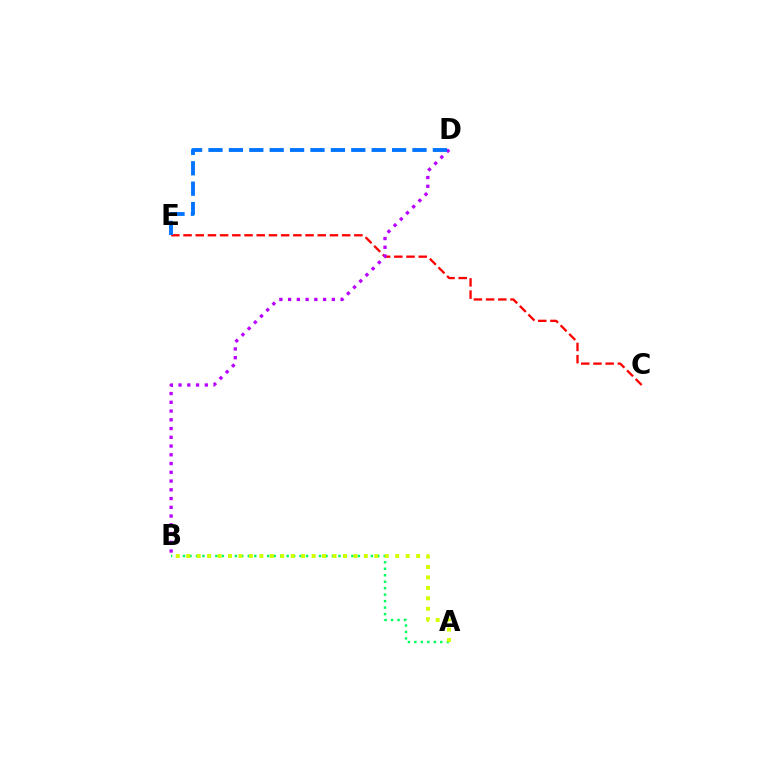{('A', 'B'): [{'color': '#00ff5c', 'line_style': 'dotted', 'thickness': 1.76}, {'color': '#d1ff00', 'line_style': 'dotted', 'thickness': 2.84}], ('C', 'E'): [{'color': '#ff0000', 'line_style': 'dashed', 'thickness': 1.66}], ('B', 'D'): [{'color': '#b900ff', 'line_style': 'dotted', 'thickness': 2.38}], ('D', 'E'): [{'color': '#0074ff', 'line_style': 'dashed', 'thickness': 2.77}]}